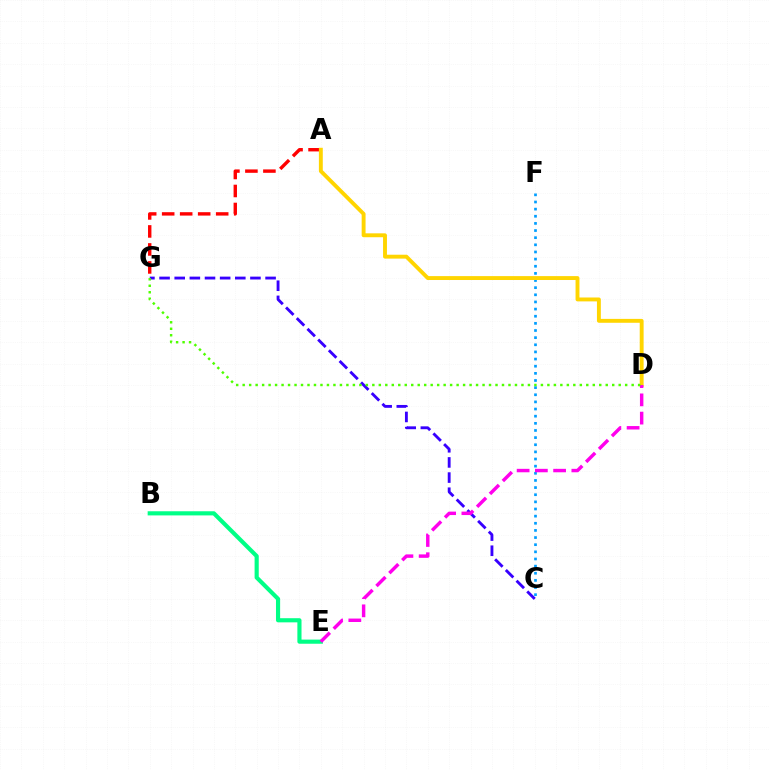{('C', 'F'): [{'color': '#009eff', 'line_style': 'dotted', 'thickness': 1.94}], ('A', 'G'): [{'color': '#ff0000', 'line_style': 'dashed', 'thickness': 2.45}], ('B', 'E'): [{'color': '#00ff86', 'line_style': 'solid', 'thickness': 2.98}], ('C', 'G'): [{'color': '#3700ff', 'line_style': 'dashed', 'thickness': 2.06}], ('A', 'D'): [{'color': '#ffd500', 'line_style': 'solid', 'thickness': 2.8}], ('D', 'E'): [{'color': '#ff00ed', 'line_style': 'dashed', 'thickness': 2.48}], ('D', 'G'): [{'color': '#4fff00', 'line_style': 'dotted', 'thickness': 1.76}]}